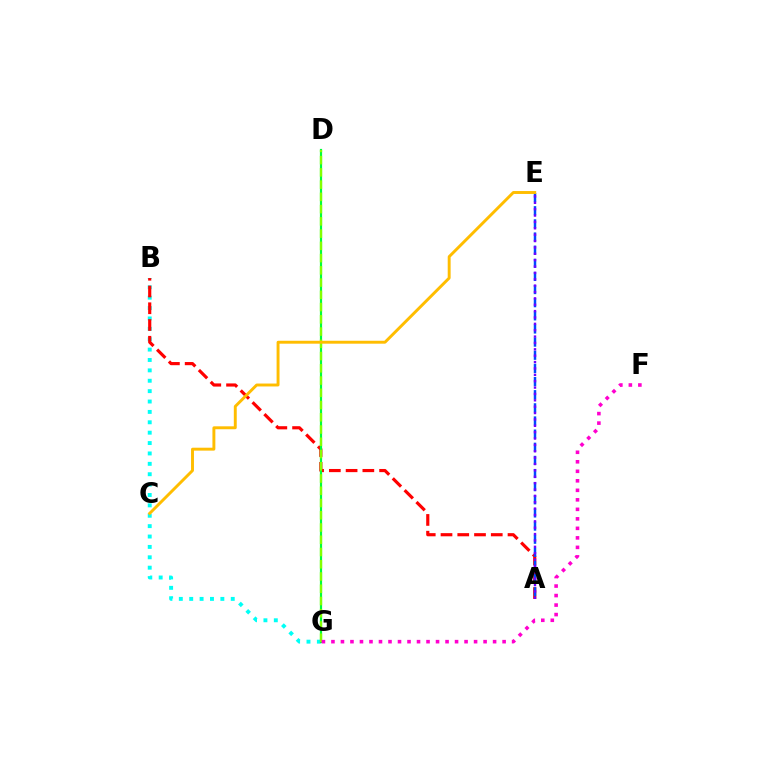{('B', 'G'): [{'color': '#00fff6', 'line_style': 'dotted', 'thickness': 2.82}], ('A', 'B'): [{'color': '#ff0000', 'line_style': 'dashed', 'thickness': 2.28}], ('D', 'G'): [{'color': '#00ff39', 'line_style': 'solid', 'thickness': 1.58}, {'color': '#84ff00', 'line_style': 'dashed', 'thickness': 1.66}], ('A', 'E'): [{'color': '#004bff', 'line_style': 'dashed', 'thickness': 1.79}, {'color': '#7200ff', 'line_style': 'dotted', 'thickness': 1.73}], ('F', 'G'): [{'color': '#ff00cf', 'line_style': 'dotted', 'thickness': 2.58}], ('C', 'E'): [{'color': '#ffbd00', 'line_style': 'solid', 'thickness': 2.1}]}